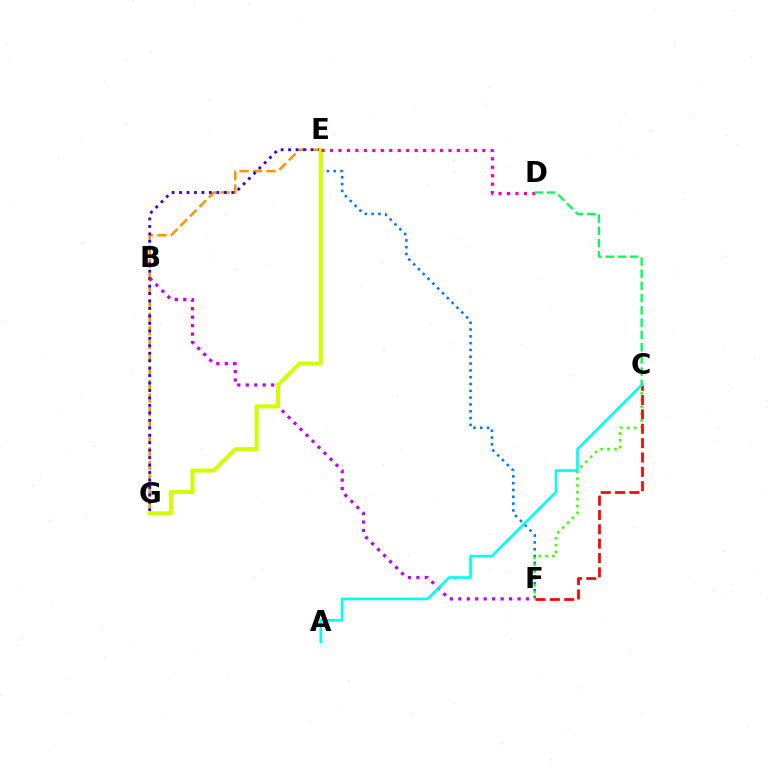{('E', 'G'): [{'color': '#ff9400', 'line_style': 'dashed', 'thickness': 1.83}, {'color': '#2500ff', 'line_style': 'dotted', 'thickness': 2.03}, {'color': '#d1ff00', 'line_style': 'solid', 'thickness': 2.9}], ('B', 'F'): [{'color': '#b900ff', 'line_style': 'dotted', 'thickness': 2.3}], ('E', 'F'): [{'color': '#0074ff', 'line_style': 'dotted', 'thickness': 1.85}], ('C', 'F'): [{'color': '#3dff00', 'line_style': 'dotted', 'thickness': 1.86}, {'color': '#ff0000', 'line_style': 'dashed', 'thickness': 1.95}], ('A', 'C'): [{'color': '#00fff6', 'line_style': 'solid', 'thickness': 1.92}], ('D', 'E'): [{'color': '#ff00ac', 'line_style': 'dotted', 'thickness': 2.3}], ('C', 'D'): [{'color': '#00ff5c', 'line_style': 'dashed', 'thickness': 1.66}]}